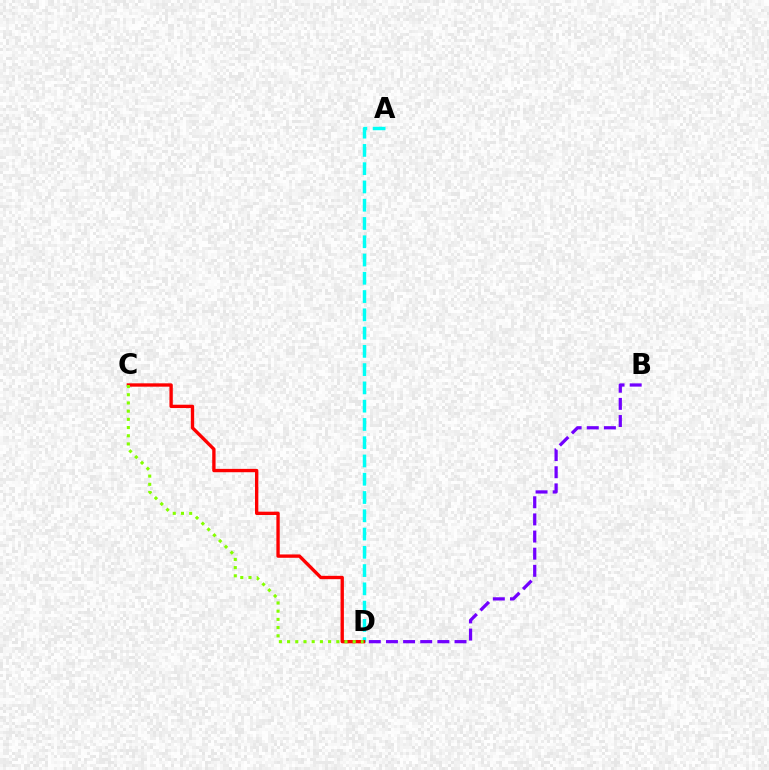{('A', 'D'): [{'color': '#00fff6', 'line_style': 'dashed', 'thickness': 2.48}], ('C', 'D'): [{'color': '#ff0000', 'line_style': 'solid', 'thickness': 2.41}, {'color': '#84ff00', 'line_style': 'dotted', 'thickness': 2.23}], ('B', 'D'): [{'color': '#7200ff', 'line_style': 'dashed', 'thickness': 2.33}]}